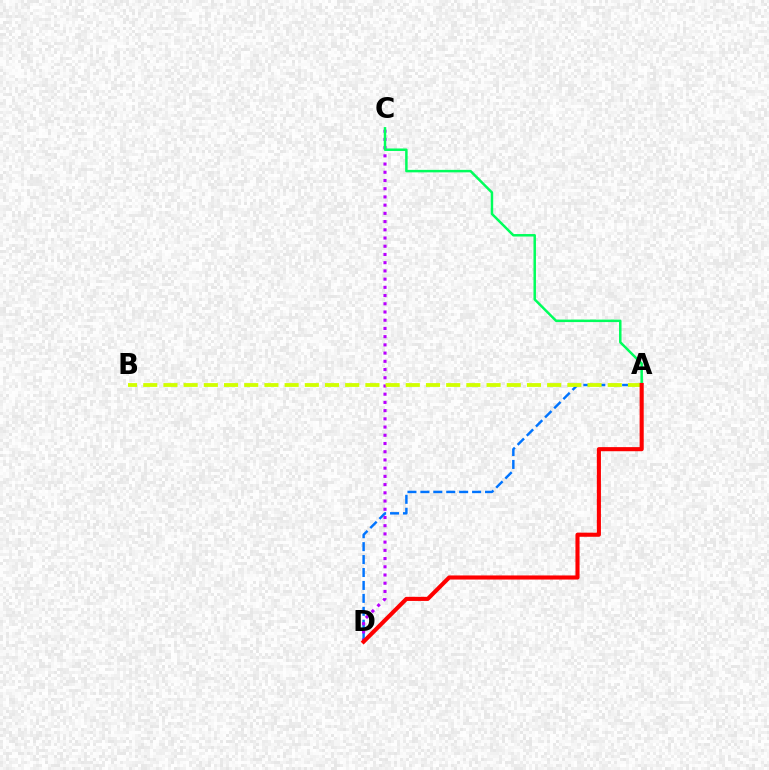{('A', 'D'): [{'color': '#0074ff', 'line_style': 'dashed', 'thickness': 1.76}, {'color': '#ff0000', 'line_style': 'solid', 'thickness': 2.95}], ('C', 'D'): [{'color': '#b900ff', 'line_style': 'dotted', 'thickness': 2.23}], ('A', 'B'): [{'color': '#d1ff00', 'line_style': 'dashed', 'thickness': 2.74}], ('A', 'C'): [{'color': '#00ff5c', 'line_style': 'solid', 'thickness': 1.79}]}